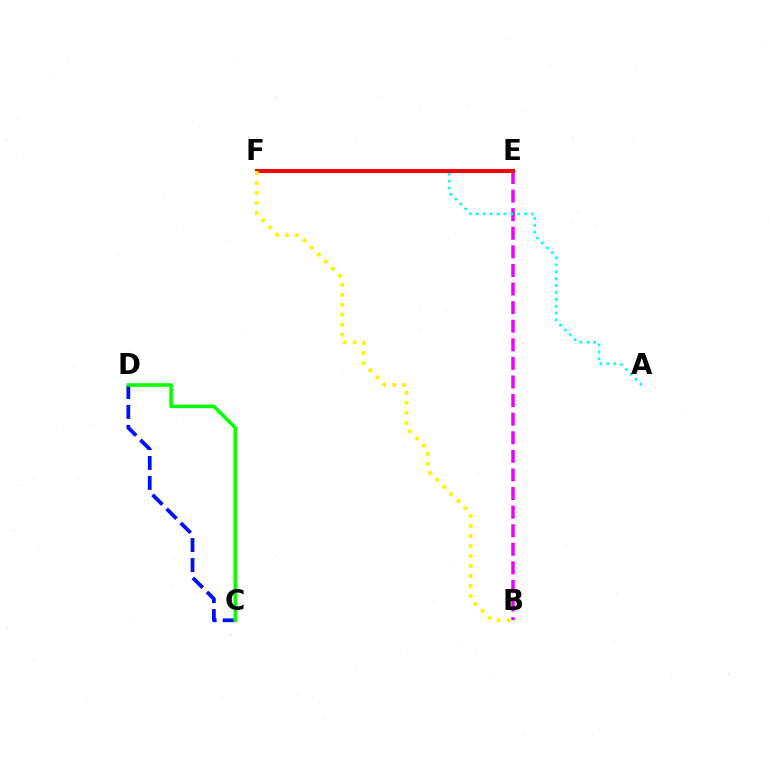{('B', 'E'): [{'color': '#ee00ff', 'line_style': 'dashed', 'thickness': 2.53}], ('A', 'F'): [{'color': '#00fff6', 'line_style': 'dotted', 'thickness': 1.87}], ('E', 'F'): [{'color': '#ff0000', 'line_style': 'solid', 'thickness': 2.88}], ('C', 'D'): [{'color': '#0010ff', 'line_style': 'dashed', 'thickness': 2.71}, {'color': '#08ff00', 'line_style': 'solid', 'thickness': 2.58}], ('B', 'F'): [{'color': '#fcf500', 'line_style': 'dotted', 'thickness': 2.71}]}